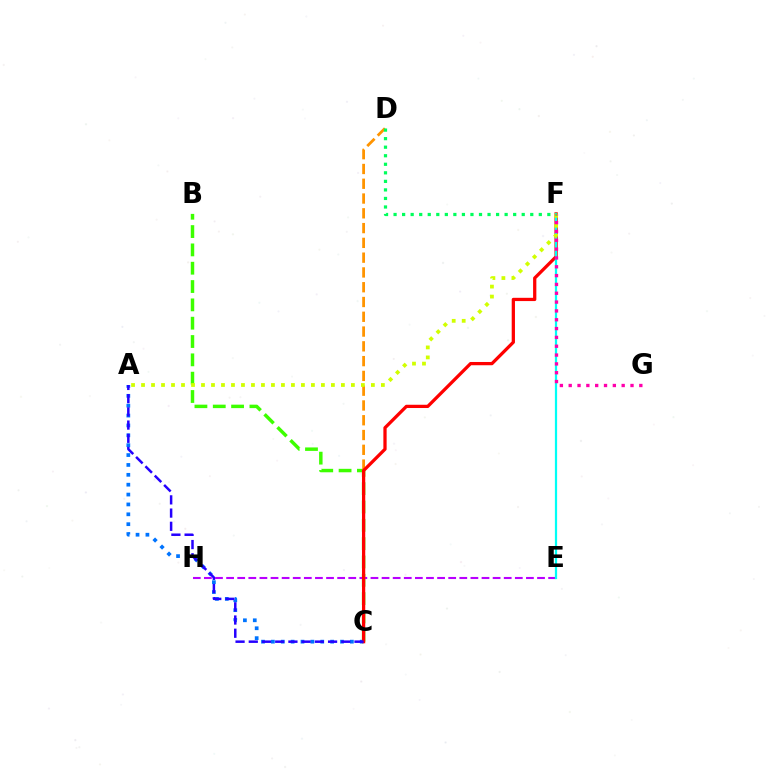{('A', 'C'): [{'color': '#0074ff', 'line_style': 'dotted', 'thickness': 2.68}, {'color': '#2500ff', 'line_style': 'dashed', 'thickness': 1.8}], ('B', 'C'): [{'color': '#3dff00', 'line_style': 'dashed', 'thickness': 2.49}], ('E', 'H'): [{'color': '#b900ff', 'line_style': 'dashed', 'thickness': 1.51}], ('C', 'D'): [{'color': '#ff9400', 'line_style': 'dashed', 'thickness': 2.01}], ('C', 'F'): [{'color': '#ff0000', 'line_style': 'solid', 'thickness': 2.35}], ('E', 'F'): [{'color': '#00fff6', 'line_style': 'solid', 'thickness': 1.61}], ('A', 'F'): [{'color': '#d1ff00', 'line_style': 'dotted', 'thickness': 2.72}], ('F', 'G'): [{'color': '#ff00ac', 'line_style': 'dotted', 'thickness': 2.4}], ('D', 'F'): [{'color': '#00ff5c', 'line_style': 'dotted', 'thickness': 2.32}]}